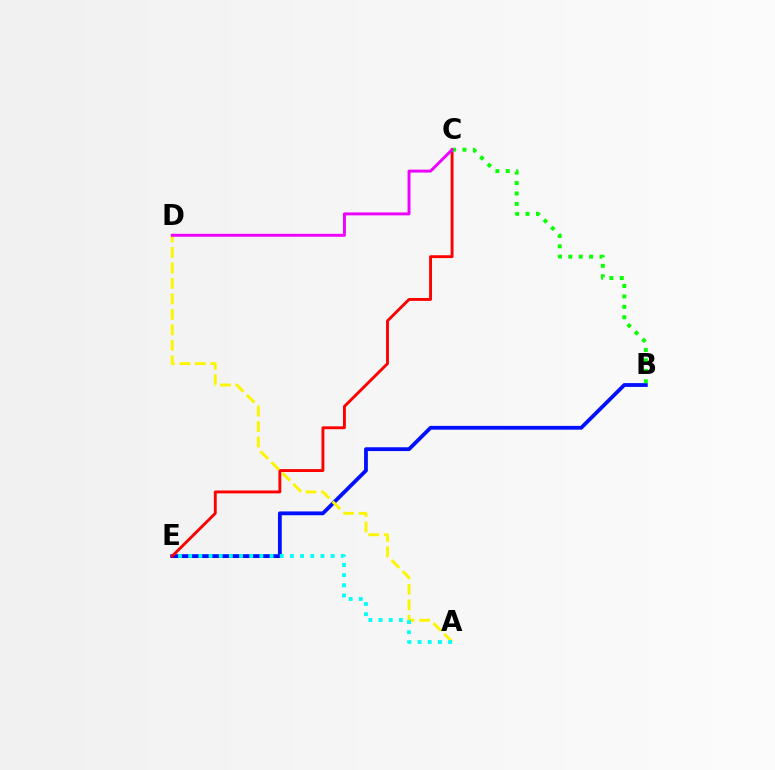{('B', 'E'): [{'color': '#0010ff', 'line_style': 'solid', 'thickness': 2.74}], ('C', 'E'): [{'color': '#ff0000', 'line_style': 'solid', 'thickness': 2.07}], ('A', 'D'): [{'color': '#fcf500', 'line_style': 'dashed', 'thickness': 2.1}], ('B', 'C'): [{'color': '#08ff00', 'line_style': 'dotted', 'thickness': 2.83}], ('C', 'D'): [{'color': '#ee00ff', 'line_style': 'solid', 'thickness': 2.11}], ('A', 'E'): [{'color': '#00fff6', 'line_style': 'dotted', 'thickness': 2.76}]}